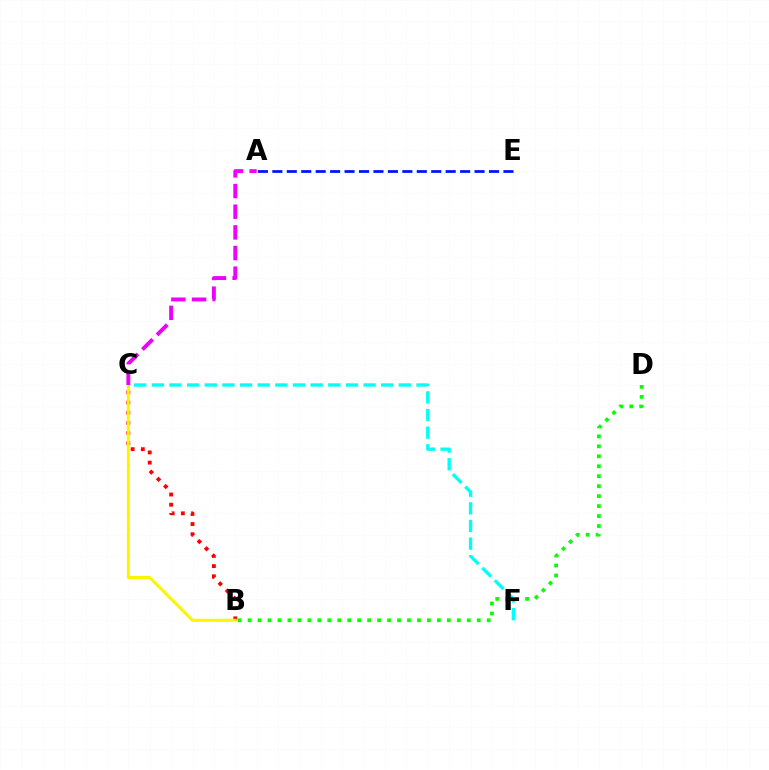{('B', 'C'): [{'color': '#ff0000', 'line_style': 'dotted', 'thickness': 2.77}, {'color': '#fcf500', 'line_style': 'solid', 'thickness': 2.15}], ('B', 'D'): [{'color': '#08ff00', 'line_style': 'dotted', 'thickness': 2.71}], ('C', 'F'): [{'color': '#00fff6', 'line_style': 'dashed', 'thickness': 2.4}], ('A', 'C'): [{'color': '#ee00ff', 'line_style': 'dashed', 'thickness': 2.81}], ('A', 'E'): [{'color': '#0010ff', 'line_style': 'dashed', 'thickness': 1.96}]}